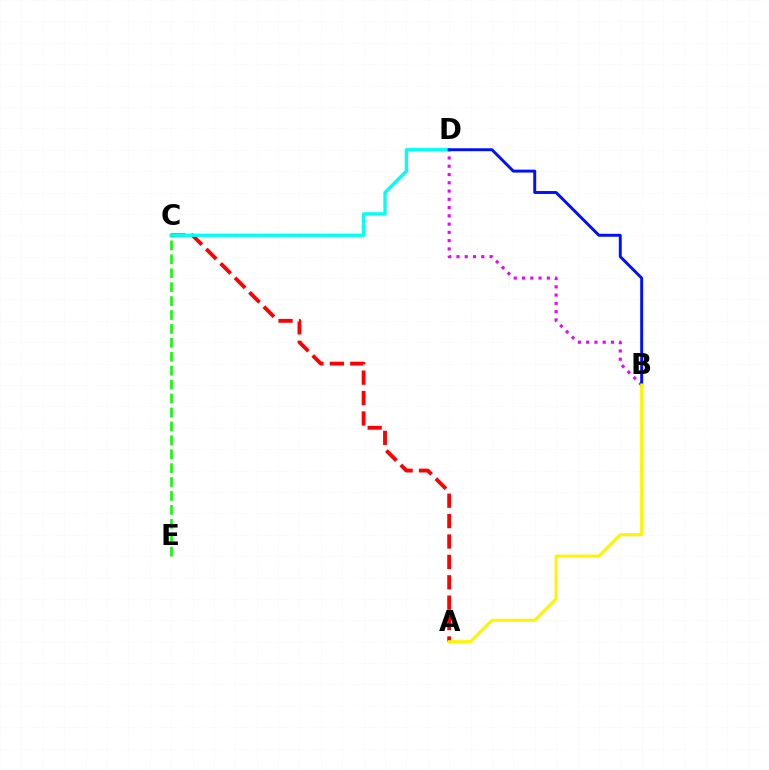{('A', 'C'): [{'color': '#ff0000', 'line_style': 'dashed', 'thickness': 2.77}], ('C', 'D'): [{'color': '#00fff6', 'line_style': 'solid', 'thickness': 2.39}], ('C', 'E'): [{'color': '#08ff00', 'line_style': 'dashed', 'thickness': 1.89}], ('B', 'D'): [{'color': '#ee00ff', 'line_style': 'dotted', 'thickness': 2.25}, {'color': '#0010ff', 'line_style': 'solid', 'thickness': 2.11}], ('A', 'B'): [{'color': '#fcf500', 'line_style': 'solid', 'thickness': 2.18}]}